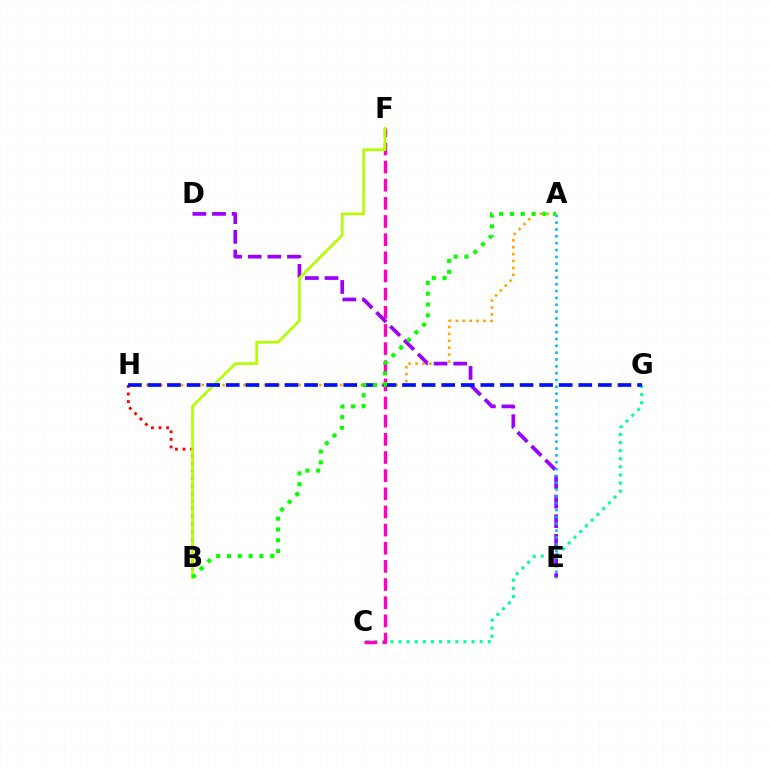{('C', 'G'): [{'color': '#00ff9d', 'line_style': 'dotted', 'thickness': 2.2}], ('A', 'H'): [{'color': '#ffa500', 'line_style': 'dotted', 'thickness': 1.88}], ('C', 'F'): [{'color': '#ff00bd', 'line_style': 'dashed', 'thickness': 2.47}], ('D', 'E'): [{'color': '#9b00ff', 'line_style': 'dashed', 'thickness': 2.67}], ('B', 'H'): [{'color': '#ff0000', 'line_style': 'dotted', 'thickness': 2.05}], ('A', 'E'): [{'color': '#00b5ff', 'line_style': 'dotted', 'thickness': 1.86}], ('B', 'F'): [{'color': '#b3ff00', 'line_style': 'solid', 'thickness': 1.94}], ('G', 'H'): [{'color': '#0010ff', 'line_style': 'dashed', 'thickness': 2.66}], ('A', 'B'): [{'color': '#08ff00', 'line_style': 'dotted', 'thickness': 2.94}]}